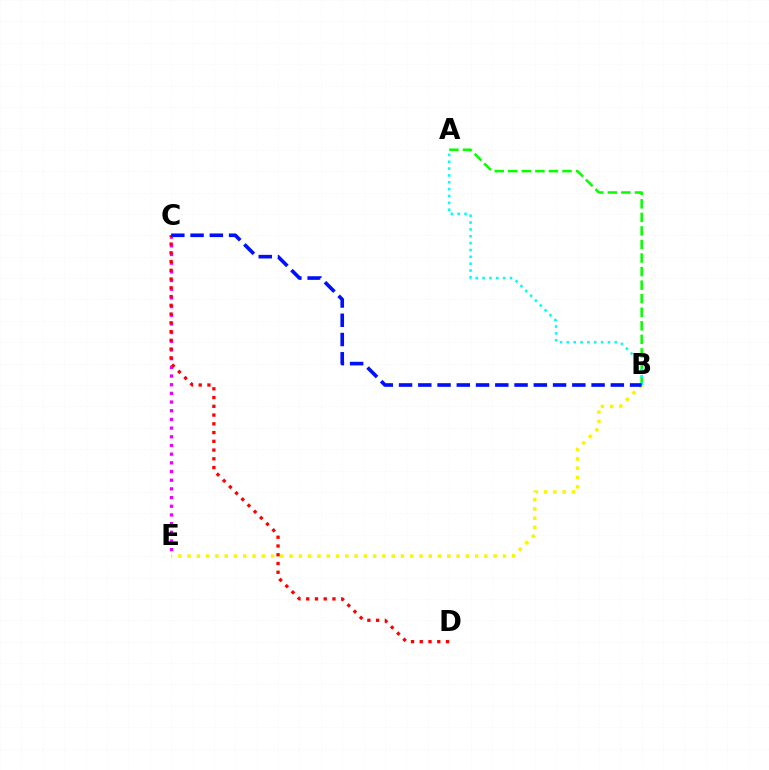{('B', 'E'): [{'color': '#fcf500', 'line_style': 'dotted', 'thickness': 2.52}], ('C', 'E'): [{'color': '#ee00ff', 'line_style': 'dotted', 'thickness': 2.36}], ('A', 'B'): [{'color': '#08ff00', 'line_style': 'dashed', 'thickness': 1.84}, {'color': '#00fff6', 'line_style': 'dotted', 'thickness': 1.86}], ('C', 'D'): [{'color': '#ff0000', 'line_style': 'dotted', 'thickness': 2.38}], ('B', 'C'): [{'color': '#0010ff', 'line_style': 'dashed', 'thickness': 2.62}]}